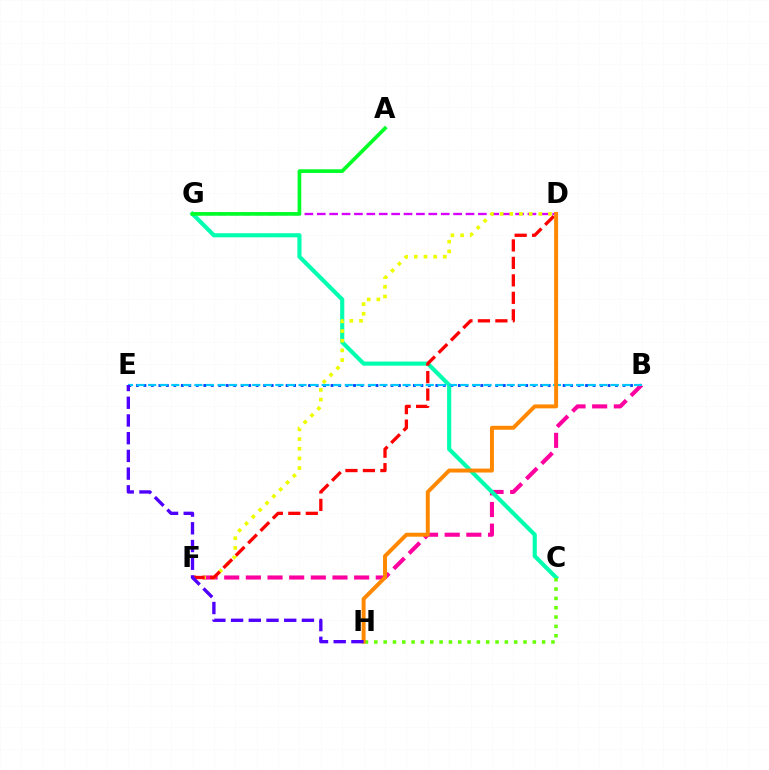{('D', 'G'): [{'color': '#d600ff', 'line_style': 'dashed', 'thickness': 1.68}], ('B', 'E'): [{'color': '#003fff', 'line_style': 'dotted', 'thickness': 2.03}, {'color': '#00c7ff', 'line_style': 'dashed', 'thickness': 1.57}], ('B', 'F'): [{'color': '#ff00a0', 'line_style': 'dashed', 'thickness': 2.94}], ('C', 'G'): [{'color': '#00ffaf', 'line_style': 'solid', 'thickness': 2.97}], ('C', 'H'): [{'color': '#66ff00', 'line_style': 'dotted', 'thickness': 2.53}], ('D', 'F'): [{'color': '#eeff00', 'line_style': 'dotted', 'thickness': 2.63}, {'color': '#ff0000', 'line_style': 'dashed', 'thickness': 2.37}], ('A', 'G'): [{'color': '#00ff27', 'line_style': 'solid', 'thickness': 2.66}], ('D', 'H'): [{'color': '#ff8800', 'line_style': 'solid', 'thickness': 2.84}], ('E', 'H'): [{'color': '#4f00ff', 'line_style': 'dashed', 'thickness': 2.41}]}